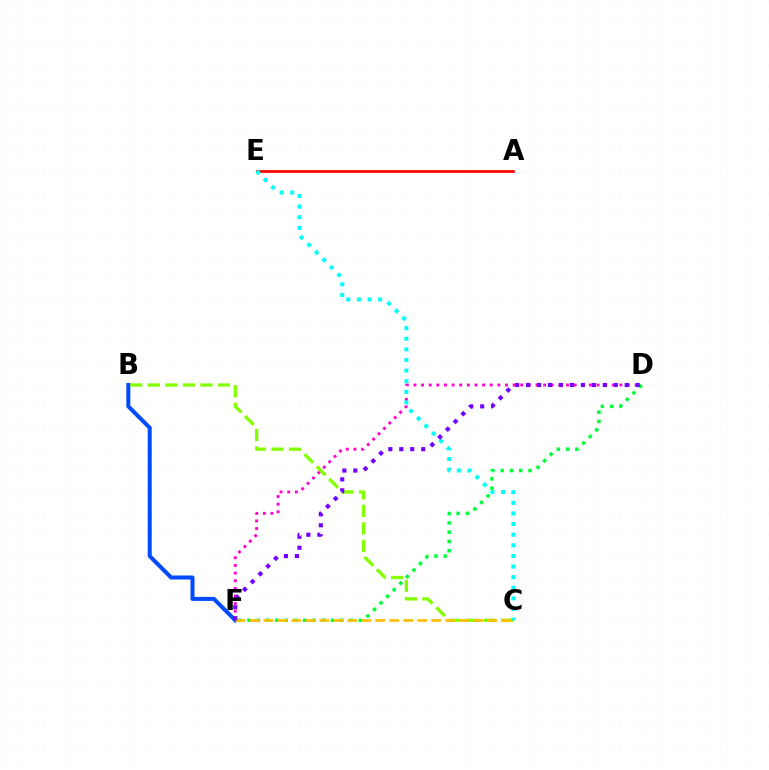{('D', 'F'): [{'color': '#ff00cf', 'line_style': 'dotted', 'thickness': 2.07}, {'color': '#00ff39', 'line_style': 'dotted', 'thickness': 2.52}, {'color': '#7200ff', 'line_style': 'dotted', 'thickness': 2.98}], ('B', 'F'): [{'color': '#004bff', 'line_style': 'solid', 'thickness': 2.89}], ('B', 'C'): [{'color': '#84ff00', 'line_style': 'dashed', 'thickness': 2.38}], ('A', 'E'): [{'color': '#ff0000', 'line_style': 'solid', 'thickness': 1.95}], ('C', 'E'): [{'color': '#00fff6', 'line_style': 'dotted', 'thickness': 2.88}], ('C', 'F'): [{'color': '#ffbd00', 'line_style': 'dashed', 'thickness': 1.9}]}